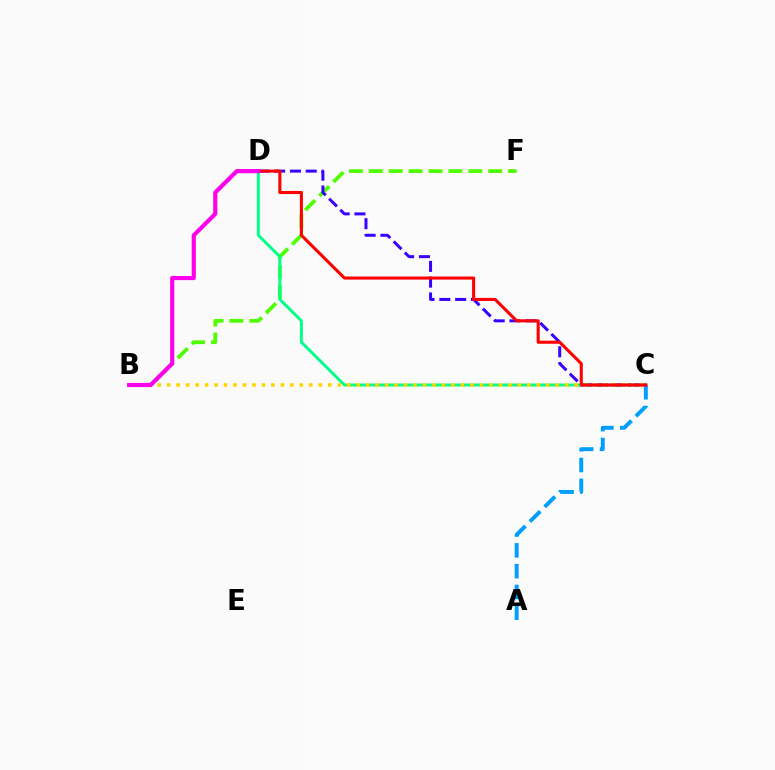{('B', 'F'): [{'color': '#4fff00', 'line_style': 'dashed', 'thickness': 2.7}], ('C', 'D'): [{'color': '#00ff86', 'line_style': 'solid', 'thickness': 2.11}, {'color': '#3700ff', 'line_style': 'dashed', 'thickness': 2.14}, {'color': '#ff0000', 'line_style': 'solid', 'thickness': 2.22}], ('B', 'C'): [{'color': '#ffd500', 'line_style': 'dotted', 'thickness': 2.57}], ('A', 'C'): [{'color': '#009eff', 'line_style': 'dashed', 'thickness': 2.83}], ('B', 'D'): [{'color': '#ff00ed', 'line_style': 'solid', 'thickness': 2.99}]}